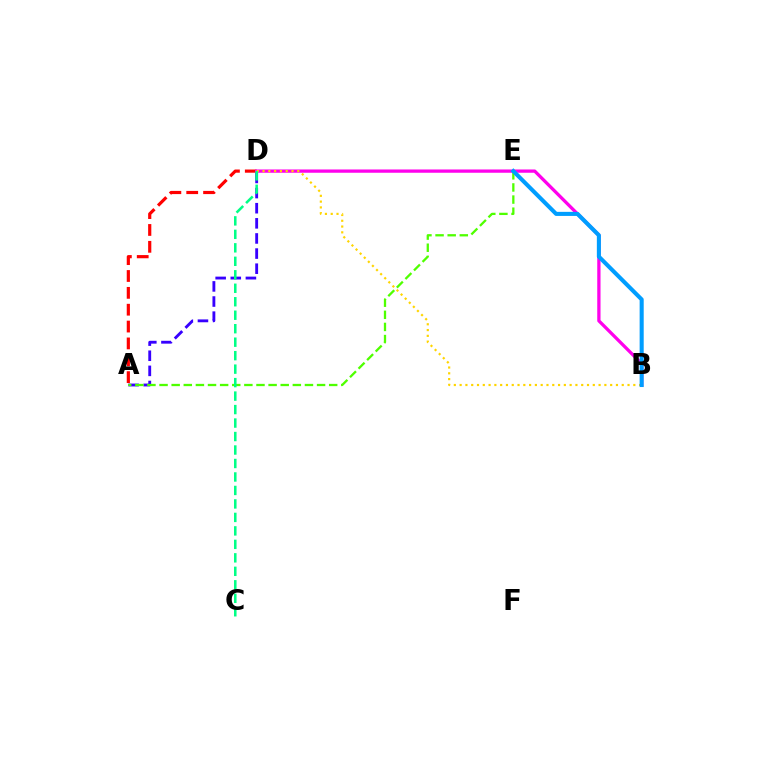{('A', 'D'): [{'color': '#ff0000', 'line_style': 'dashed', 'thickness': 2.29}, {'color': '#3700ff', 'line_style': 'dashed', 'thickness': 2.05}], ('B', 'D'): [{'color': '#ff00ed', 'line_style': 'solid', 'thickness': 2.36}, {'color': '#ffd500', 'line_style': 'dotted', 'thickness': 1.57}], ('A', 'E'): [{'color': '#4fff00', 'line_style': 'dashed', 'thickness': 1.65}], ('C', 'D'): [{'color': '#00ff86', 'line_style': 'dashed', 'thickness': 1.83}], ('B', 'E'): [{'color': '#009eff', 'line_style': 'solid', 'thickness': 2.93}]}